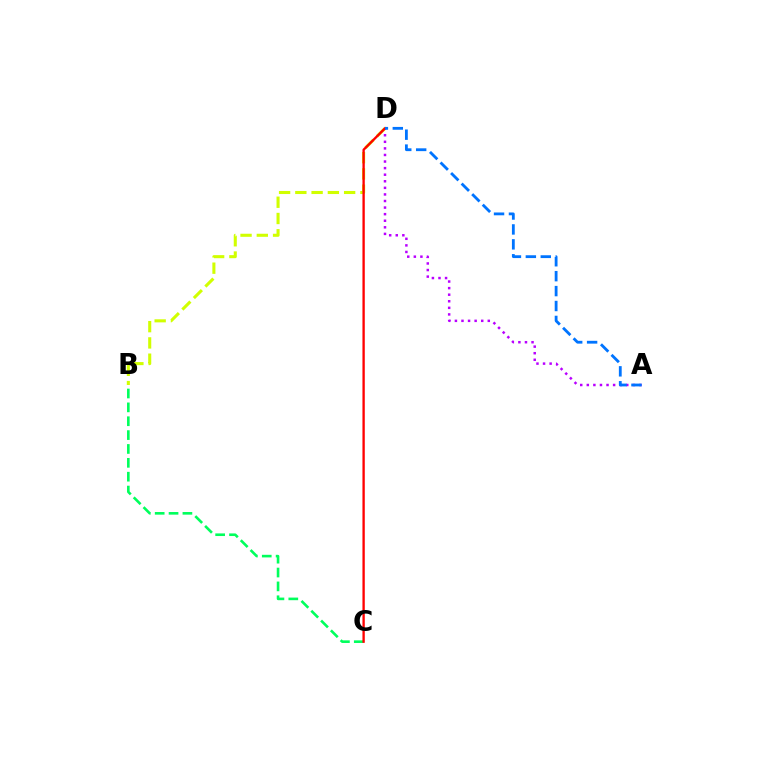{('B', 'D'): [{'color': '#d1ff00', 'line_style': 'dashed', 'thickness': 2.21}], ('A', 'D'): [{'color': '#b900ff', 'line_style': 'dotted', 'thickness': 1.79}, {'color': '#0074ff', 'line_style': 'dashed', 'thickness': 2.03}], ('B', 'C'): [{'color': '#00ff5c', 'line_style': 'dashed', 'thickness': 1.88}], ('C', 'D'): [{'color': '#ff0000', 'line_style': 'solid', 'thickness': 1.69}]}